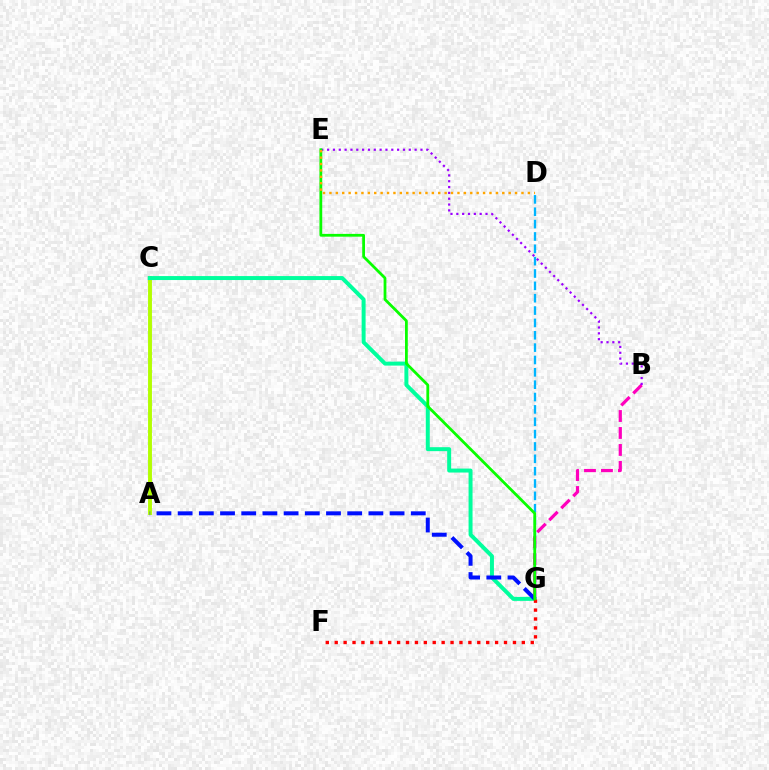{('A', 'C'): [{'color': '#b3ff00', 'line_style': 'solid', 'thickness': 2.8}], ('D', 'G'): [{'color': '#00b5ff', 'line_style': 'dashed', 'thickness': 1.68}], ('C', 'G'): [{'color': '#00ff9d', 'line_style': 'solid', 'thickness': 2.86}], ('B', 'G'): [{'color': '#ff00bd', 'line_style': 'dashed', 'thickness': 2.31}], ('F', 'G'): [{'color': '#ff0000', 'line_style': 'dotted', 'thickness': 2.42}], ('A', 'G'): [{'color': '#0010ff', 'line_style': 'dashed', 'thickness': 2.88}], ('B', 'E'): [{'color': '#9b00ff', 'line_style': 'dotted', 'thickness': 1.59}], ('E', 'G'): [{'color': '#08ff00', 'line_style': 'solid', 'thickness': 2.0}], ('D', 'E'): [{'color': '#ffa500', 'line_style': 'dotted', 'thickness': 1.74}]}